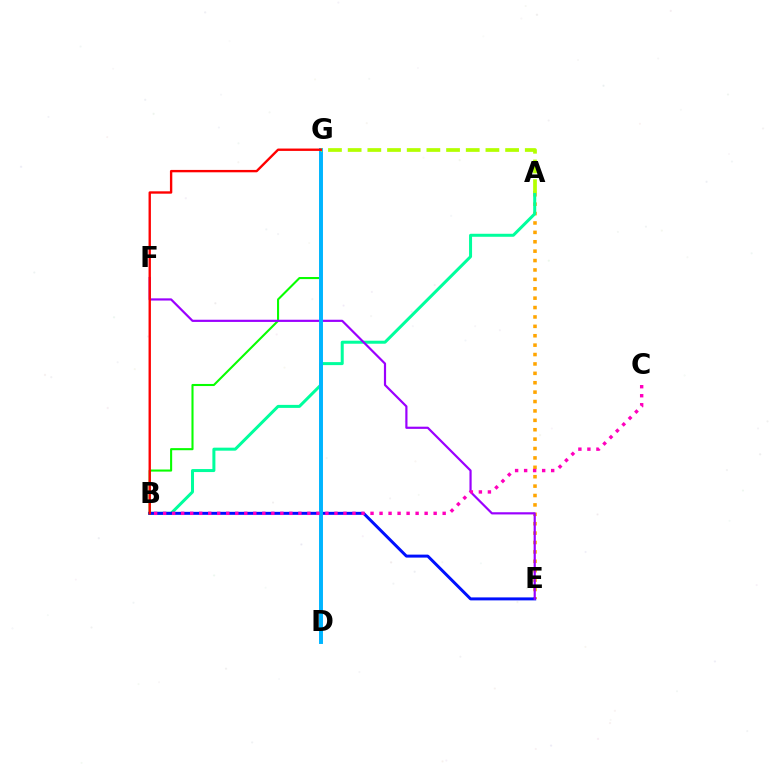{('A', 'E'): [{'color': '#ffa500', 'line_style': 'dotted', 'thickness': 2.55}], ('B', 'G'): [{'color': '#08ff00', 'line_style': 'solid', 'thickness': 1.51}, {'color': '#ff0000', 'line_style': 'solid', 'thickness': 1.7}], ('A', 'B'): [{'color': '#00ff9d', 'line_style': 'solid', 'thickness': 2.17}], ('B', 'E'): [{'color': '#0010ff', 'line_style': 'solid', 'thickness': 2.14}], ('E', 'F'): [{'color': '#9b00ff', 'line_style': 'solid', 'thickness': 1.58}], ('D', 'G'): [{'color': '#00b5ff', 'line_style': 'solid', 'thickness': 2.84}], ('A', 'G'): [{'color': '#b3ff00', 'line_style': 'dashed', 'thickness': 2.67}], ('B', 'C'): [{'color': '#ff00bd', 'line_style': 'dotted', 'thickness': 2.45}]}